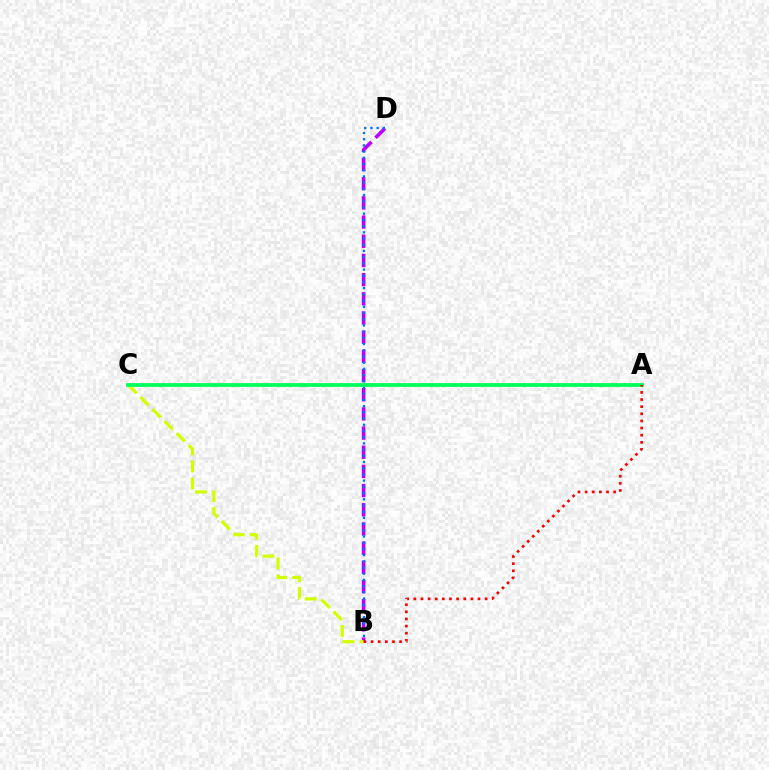{('B', 'D'): [{'color': '#b900ff', 'line_style': 'dashed', 'thickness': 2.61}, {'color': '#0074ff', 'line_style': 'dotted', 'thickness': 1.69}], ('B', 'C'): [{'color': '#d1ff00', 'line_style': 'dashed', 'thickness': 2.31}], ('A', 'C'): [{'color': '#00ff5c', 'line_style': 'solid', 'thickness': 2.71}], ('A', 'B'): [{'color': '#ff0000', 'line_style': 'dotted', 'thickness': 1.94}]}